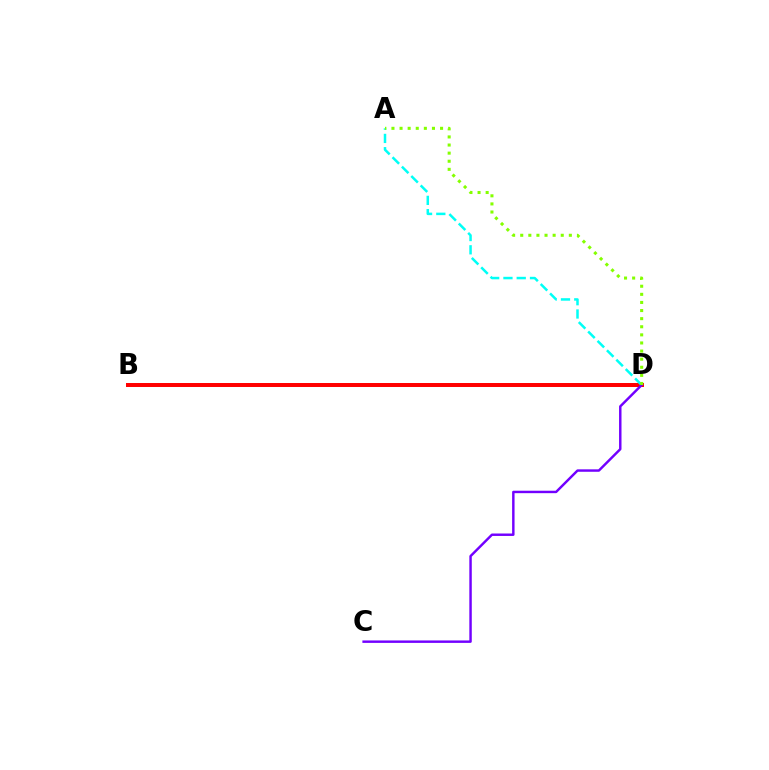{('B', 'D'): [{'color': '#ff0000', 'line_style': 'solid', 'thickness': 2.86}], ('A', 'D'): [{'color': '#00fff6', 'line_style': 'dashed', 'thickness': 1.8}, {'color': '#84ff00', 'line_style': 'dotted', 'thickness': 2.2}], ('C', 'D'): [{'color': '#7200ff', 'line_style': 'solid', 'thickness': 1.76}]}